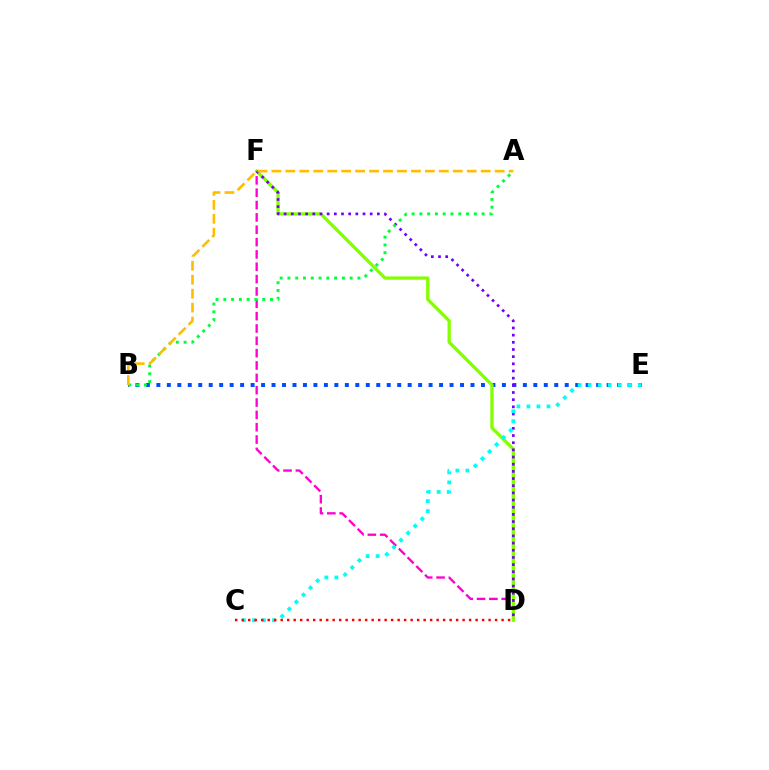{('D', 'F'): [{'color': '#ff00cf', 'line_style': 'dashed', 'thickness': 1.68}, {'color': '#84ff00', 'line_style': 'solid', 'thickness': 2.37}, {'color': '#7200ff', 'line_style': 'dotted', 'thickness': 1.95}], ('B', 'E'): [{'color': '#004bff', 'line_style': 'dotted', 'thickness': 2.84}], ('A', 'B'): [{'color': '#00ff39', 'line_style': 'dotted', 'thickness': 2.11}, {'color': '#ffbd00', 'line_style': 'dashed', 'thickness': 1.9}], ('C', 'E'): [{'color': '#00fff6', 'line_style': 'dotted', 'thickness': 2.72}], ('C', 'D'): [{'color': '#ff0000', 'line_style': 'dotted', 'thickness': 1.77}]}